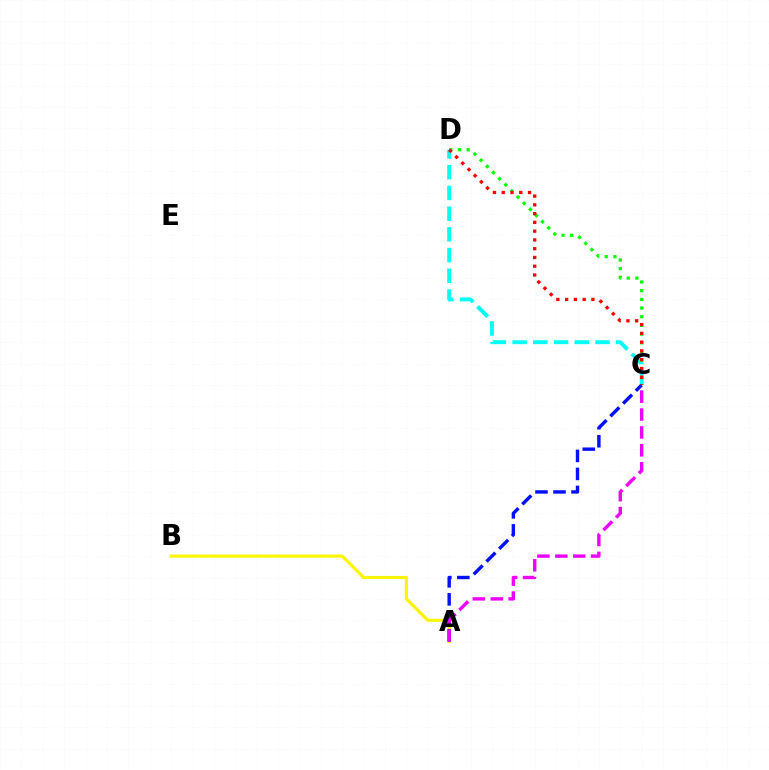{('C', 'D'): [{'color': '#00fff6', 'line_style': 'dashed', 'thickness': 2.82}, {'color': '#08ff00', 'line_style': 'dotted', 'thickness': 2.36}, {'color': '#ff0000', 'line_style': 'dotted', 'thickness': 2.38}], ('A', 'B'): [{'color': '#fcf500', 'line_style': 'solid', 'thickness': 2.26}], ('A', 'C'): [{'color': '#0010ff', 'line_style': 'dashed', 'thickness': 2.45}, {'color': '#ee00ff', 'line_style': 'dashed', 'thickness': 2.43}]}